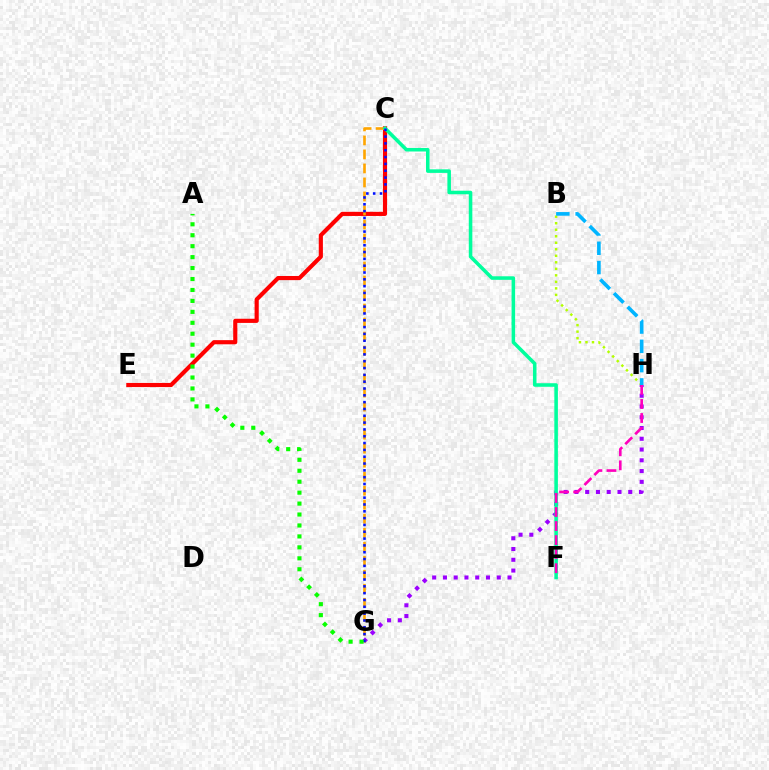{('C', 'E'): [{'color': '#ff0000', 'line_style': 'solid', 'thickness': 2.98}], ('B', 'H'): [{'color': '#b3ff00', 'line_style': 'dotted', 'thickness': 1.77}, {'color': '#00b5ff', 'line_style': 'dashed', 'thickness': 2.62}], ('G', 'H'): [{'color': '#9b00ff', 'line_style': 'dotted', 'thickness': 2.92}], ('C', 'G'): [{'color': '#ffa500', 'line_style': 'dashed', 'thickness': 1.9}, {'color': '#0010ff', 'line_style': 'dotted', 'thickness': 1.85}], ('C', 'F'): [{'color': '#00ff9d', 'line_style': 'solid', 'thickness': 2.56}], ('F', 'H'): [{'color': '#ff00bd', 'line_style': 'dashed', 'thickness': 1.91}], ('A', 'G'): [{'color': '#08ff00', 'line_style': 'dotted', 'thickness': 2.97}]}